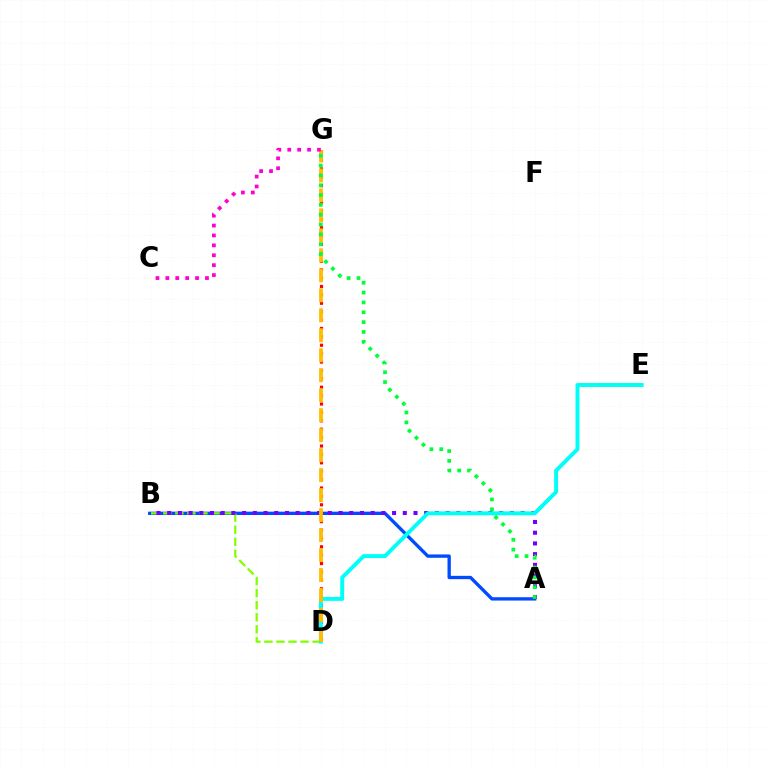{('A', 'B'): [{'color': '#004bff', 'line_style': 'solid', 'thickness': 2.4}, {'color': '#7200ff', 'line_style': 'dotted', 'thickness': 2.91}], ('D', 'G'): [{'color': '#ff0000', 'line_style': 'dotted', 'thickness': 2.28}, {'color': '#ffbd00', 'line_style': 'dashed', 'thickness': 2.71}], ('B', 'D'): [{'color': '#84ff00', 'line_style': 'dashed', 'thickness': 1.64}], ('D', 'E'): [{'color': '#00fff6', 'line_style': 'solid', 'thickness': 2.83}], ('A', 'G'): [{'color': '#00ff39', 'line_style': 'dotted', 'thickness': 2.67}], ('C', 'G'): [{'color': '#ff00cf', 'line_style': 'dotted', 'thickness': 2.69}]}